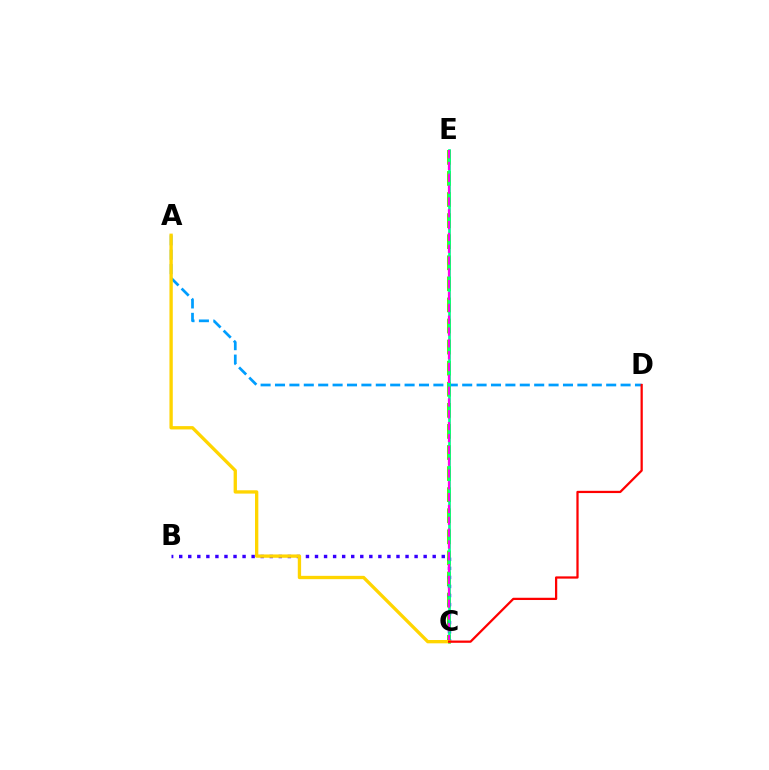{('C', 'E'): [{'color': '#4fff00', 'line_style': 'dashed', 'thickness': 2.86}, {'color': '#00ff86', 'line_style': 'solid', 'thickness': 1.92}, {'color': '#ff00ed', 'line_style': 'dashed', 'thickness': 1.61}], ('A', 'D'): [{'color': '#009eff', 'line_style': 'dashed', 'thickness': 1.96}], ('B', 'C'): [{'color': '#3700ff', 'line_style': 'dotted', 'thickness': 2.46}], ('A', 'C'): [{'color': '#ffd500', 'line_style': 'solid', 'thickness': 2.39}], ('C', 'D'): [{'color': '#ff0000', 'line_style': 'solid', 'thickness': 1.62}]}